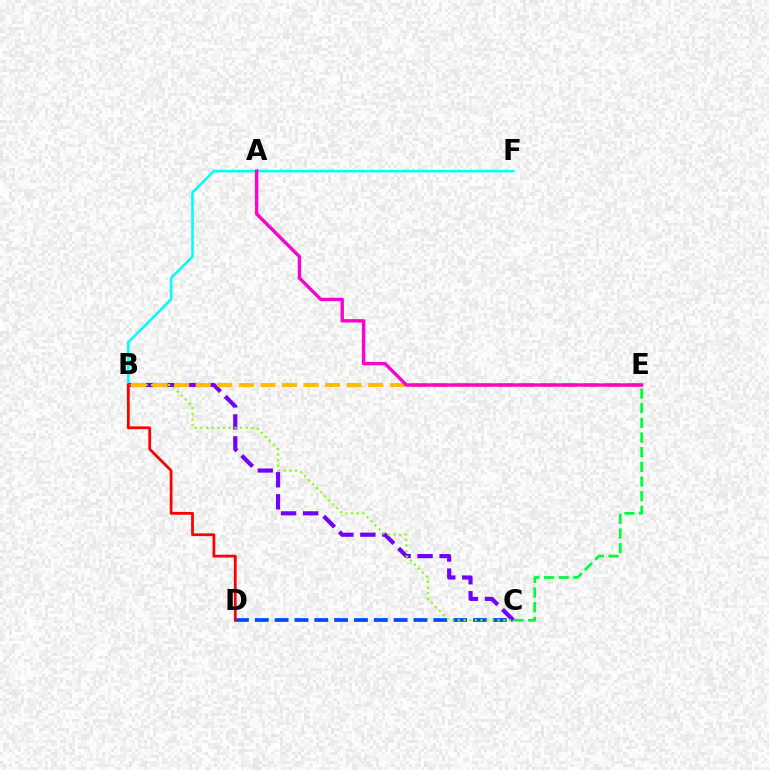{('B', 'F'): [{'color': '#00fff6', 'line_style': 'solid', 'thickness': 1.84}], ('C', 'D'): [{'color': '#004bff', 'line_style': 'dashed', 'thickness': 2.7}], ('B', 'C'): [{'color': '#7200ff', 'line_style': 'dashed', 'thickness': 2.99}, {'color': '#84ff00', 'line_style': 'dotted', 'thickness': 1.54}], ('B', 'D'): [{'color': '#ff0000', 'line_style': 'solid', 'thickness': 1.99}], ('B', 'E'): [{'color': '#ffbd00', 'line_style': 'dashed', 'thickness': 2.93}], ('C', 'E'): [{'color': '#00ff39', 'line_style': 'dashed', 'thickness': 1.99}], ('A', 'E'): [{'color': '#ff00cf', 'line_style': 'solid', 'thickness': 2.43}]}